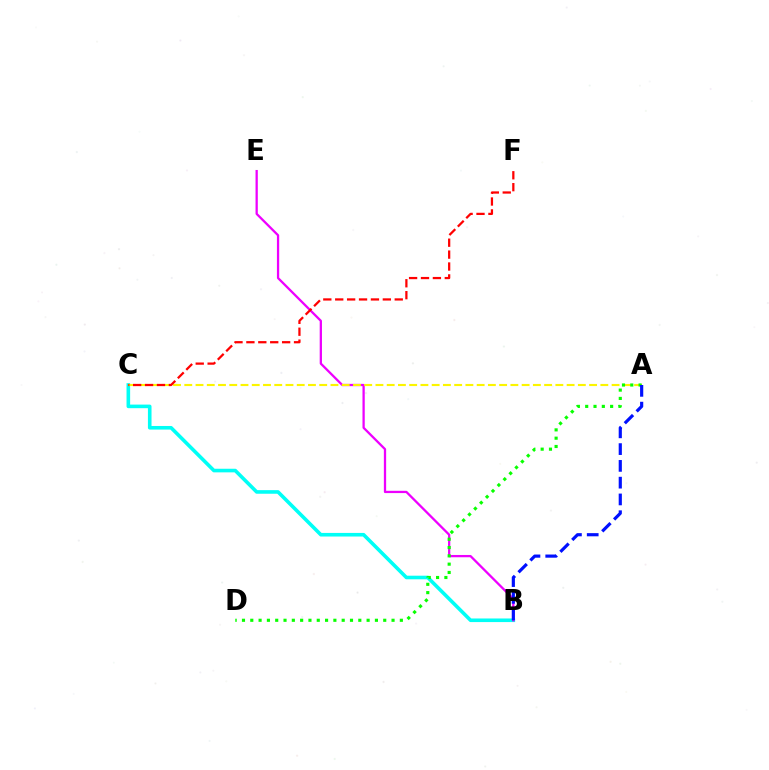{('B', 'C'): [{'color': '#00fff6', 'line_style': 'solid', 'thickness': 2.59}], ('B', 'E'): [{'color': '#ee00ff', 'line_style': 'solid', 'thickness': 1.64}], ('A', 'C'): [{'color': '#fcf500', 'line_style': 'dashed', 'thickness': 1.53}], ('C', 'F'): [{'color': '#ff0000', 'line_style': 'dashed', 'thickness': 1.62}], ('A', 'D'): [{'color': '#08ff00', 'line_style': 'dotted', 'thickness': 2.26}], ('A', 'B'): [{'color': '#0010ff', 'line_style': 'dashed', 'thickness': 2.28}]}